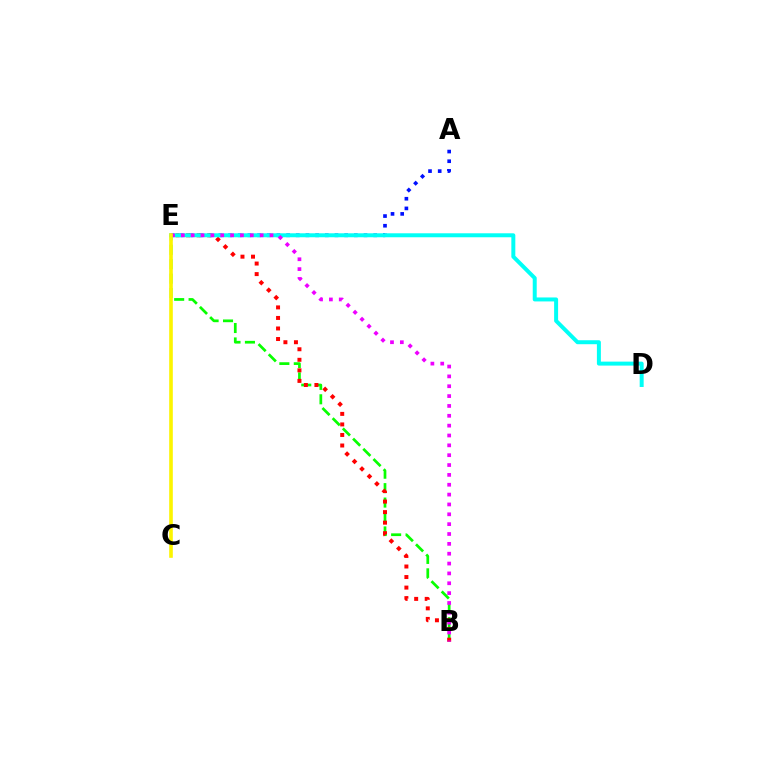{('A', 'E'): [{'color': '#0010ff', 'line_style': 'dotted', 'thickness': 2.63}], ('B', 'E'): [{'color': '#08ff00', 'line_style': 'dashed', 'thickness': 1.96}, {'color': '#ff0000', 'line_style': 'dotted', 'thickness': 2.86}, {'color': '#ee00ff', 'line_style': 'dotted', 'thickness': 2.68}], ('D', 'E'): [{'color': '#00fff6', 'line_style': 'solid', 'thickness': 2.86}], ('C', 'E'): [{'color': '#fcf500', 'line_style': 'solid', 'thickness': 2.6}]}